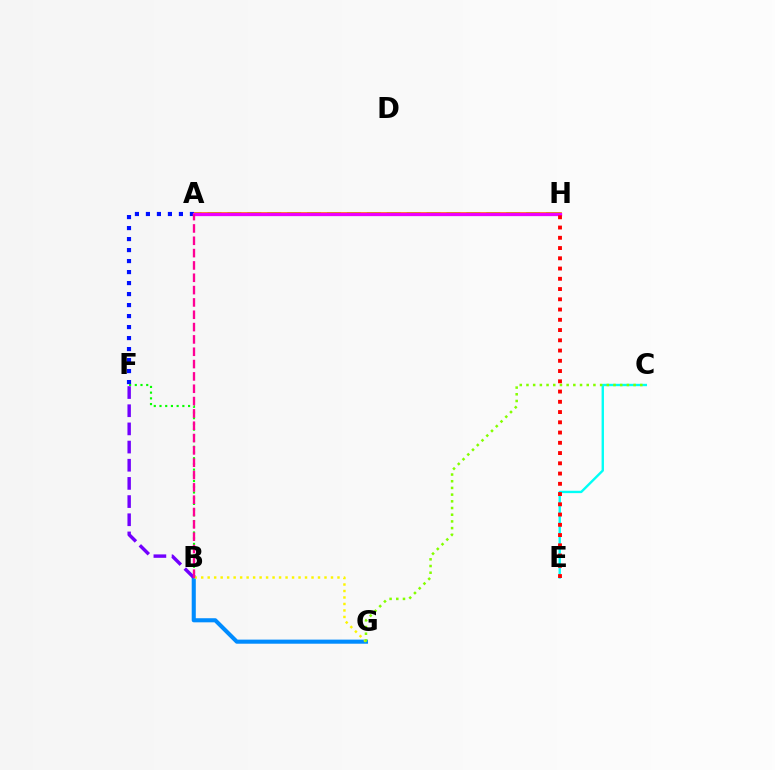{('B', 'G'): [{'color': '#008cff', 'line_style': 'solid', 'thickness': 2.95}, {'color': '#fcf500', 'line_style': 'dotted', 'thickness': 1.76}], ('A', 'H'): [{'color': '#00ff74', 'line_style': 'dashed', 'thickness': 2.71}, {'color': '#ff7c00', 'line_style': 'solid', 'thickness': 2.68}, {'color': '#ee00ff', 'line_style': 'solid', 'thickness': 2.35}], ('B', 'F'): [{'color': '#08ff00', 'line_style': 'dotted', 'thickness': 1.55}, {'color': '#7200ff', 'line_style': 'dashed', 'thickness': 2.47}], ('C', 'E'): [{'color': '#00fff6', 'line_style': 'solid', 'thickness': 1.71}], ('C', 'G'): [{'color': '#84ff00', 'line_style': 'dotted', 'thickness': 1.82}], ('A', 'F'): [{'color': '#0010ff', 'line_style': 'dotted', 'thickness': 2.99}], ('A', 'B'): [{'color': '#ff0094', 'line_style': 'dashed', 'thickness': 1.68}], ('E', 'H'): [{'color': '#ff0000', 'line_style': 'dotted', 'thickness': 2.79}]}